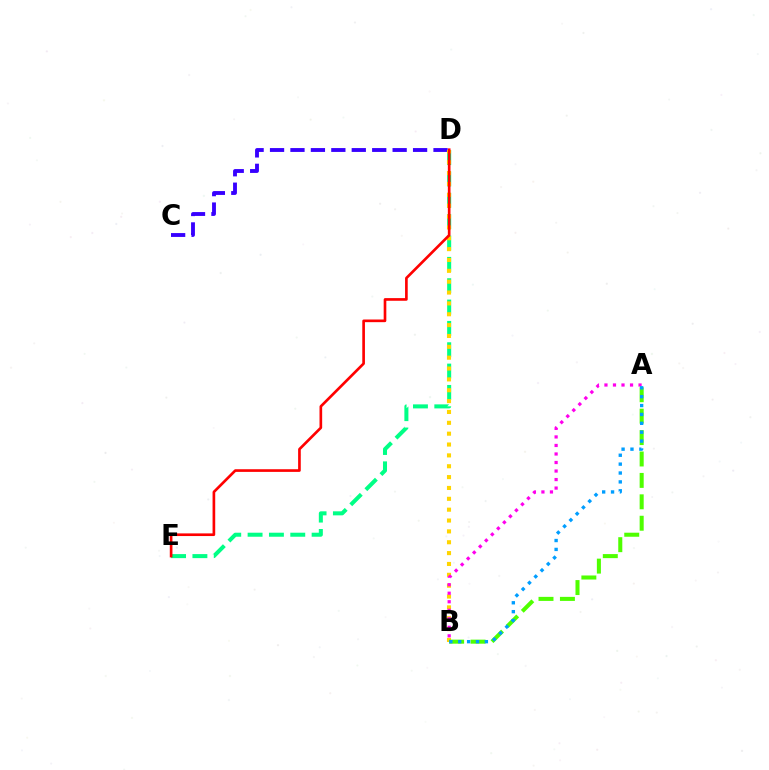{('D', 'E'): [{'color': '#00ff86', 'line_style': 'dashed', 'thickness': 2.9}, {'color': '#ff0000', 'line_style': 'solid', 'thickness': 1.92}], ('C', 'D'): [{'color': '#3700ff', 'line_style': 'dashed', 'thickness': 2.78}], ('B', 'D'): [{'color': '#ffd500', 'line_style': 'dotted', 'thickness': 2.95}], ('A', 'B'): [{'color': '#4fff00', 'line_style': 'dashed', 'thickness': 2.91}, {'color': '#ff00ed', 'line_style': 'dotted', 'thickness': 2.32}, {'color': '#009eff', 'line_style': 'dotted', 'thickness': 2.41}]}